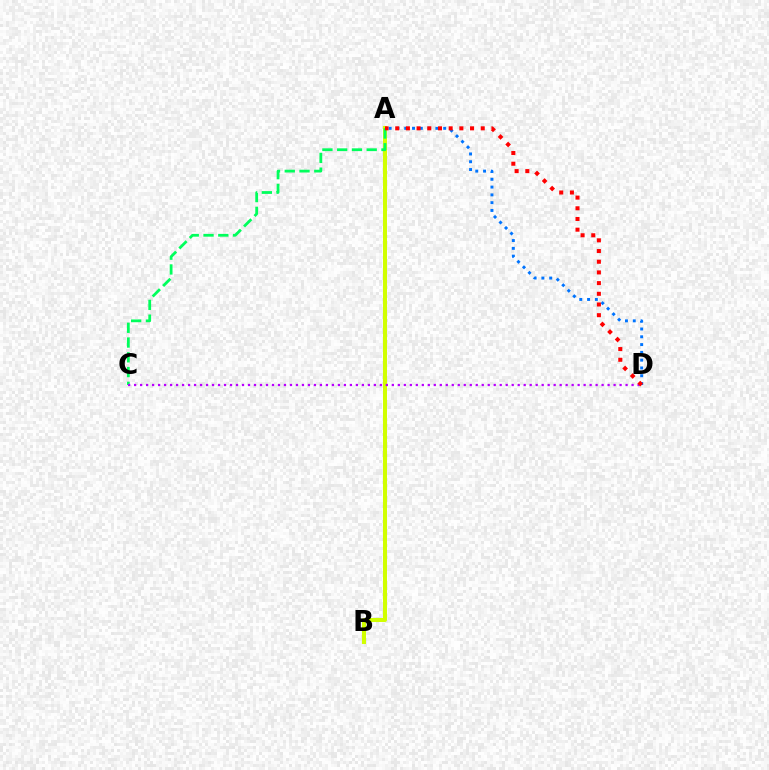{('A', 'D'): [{'color': '#0074ff', 'line_style': 'dotted', 'thickness': 2.12}, {'color': '#ff0000', 'line_style': 'dotted', 'thickness': 2.9}], ('A', 'B'): [{'color': '#d1ff00', 'line_style': 'solid', 'thickness': 2.9}], ('A', 'C'): [{'color': '#00ff5c', 'line_style': 'dashed', 'thickness': 2.01}], ('C', 'D'): [{'color': '#b900ff', 'line_style': 'dotted', 'thickness': 1.63}]}